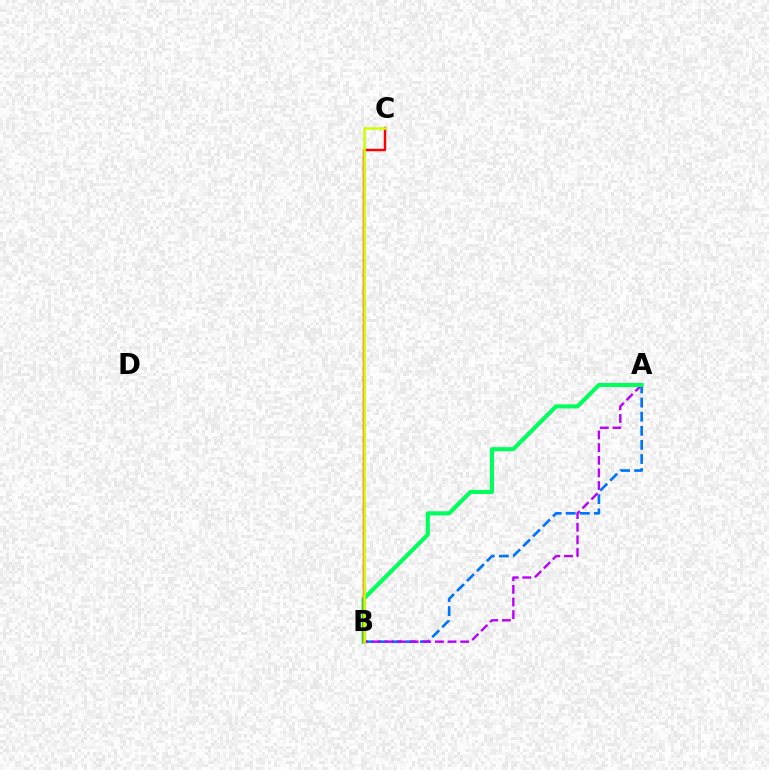{('A', 'B'): [{'color': '#0074ff', 'line_style': 'dashed', 'thickness': 1.92}, {'color': '#b900ff', 'line_style': 'dashed', 'thickness': 1.72}, {'color': '#00ff5c', 'line_style': 'solid', 'thickness': 2.93}], ('B', 'C'): [{'color': '#ff0000', 'line_style': 'solid', 'thickness': 1.75}, {'color': '#d1ff00', 'line_style': 'solid', 'thickness': 1.82}]}